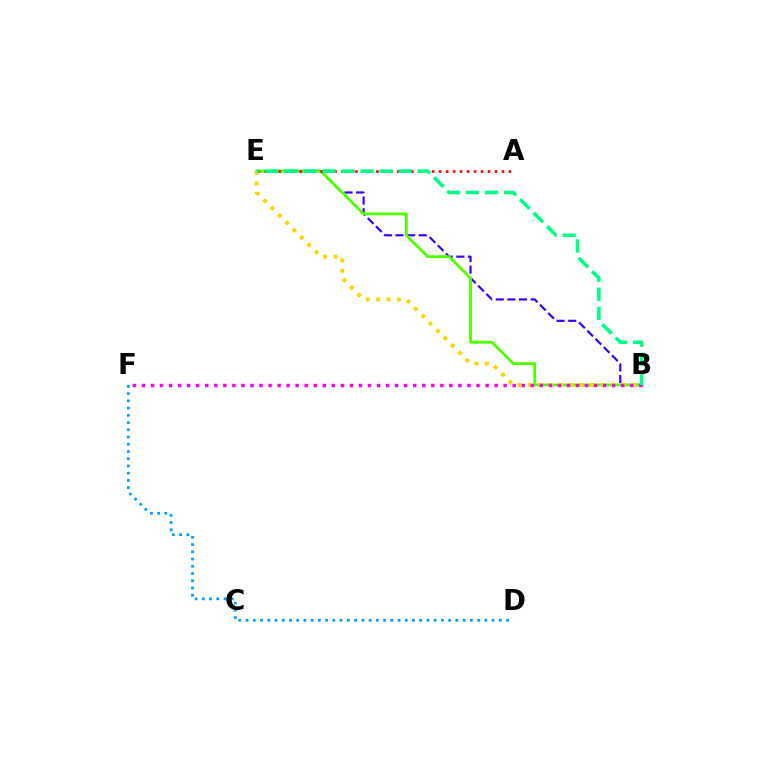{('B', 'E'): [{'color': '#3700ff', 'line_style': 'dashed', 'thickness': 1.58}, {'color': '#4fff00', 'line_style': 'solid', 'thickness': 2.02}, {'color': '#ffd500', 'line_style': 'dotted', 'thickness': 2.83}, {'color': '#00ff86', 'line_style': 'dashed', 'thickness': 2.59}], ('D', 'F'): [{'color': '#009eff', 'line_style': 'dotted', 'thickness': 1.97}], ('B', 'F'): [{'color': '#ff00ed', 'line_style': 'dotted', 'thickness': 2.46}], ('A', 'E'): [{'color': '#ff0000', 'line_style': 'dotted', 'thickness': 1.9}]}